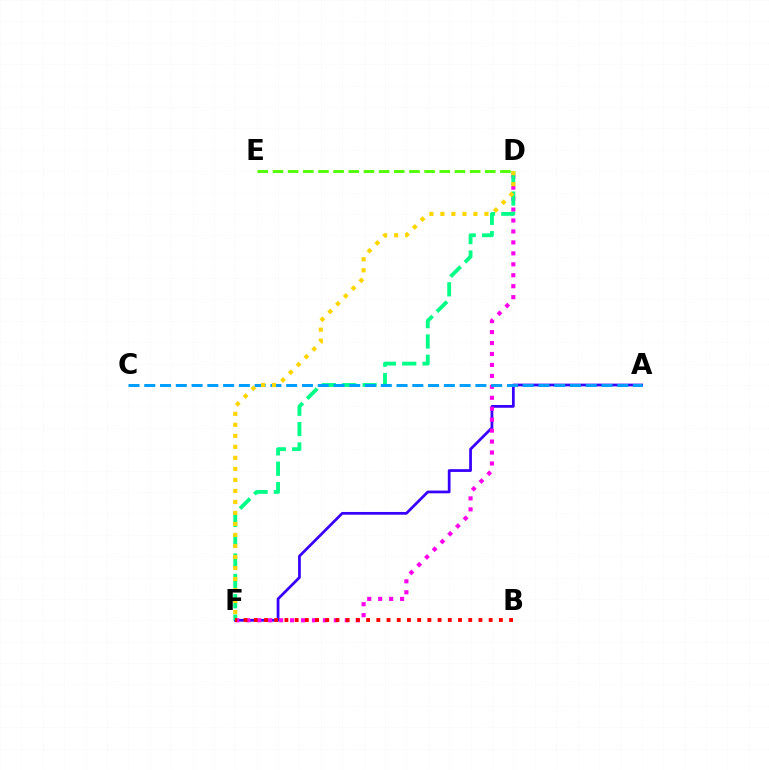{('A', 'F'): [{'color': '#3700ff', 'line_style': 'solid', 'thickness': 1.97}], ('D', 'F'): [{'color': '#ff00ed', 'line_style': 'dotted', 'thickness': 2.97}, {'color': '#00ff86', 'line_style': 'dashed', 'thickness': 2.76}, {'color': '#ffd500', 'line_style': 'dotted', 'thickness': 2.99}], ('A', 'C'): [{'color': '#009eff', 'line_style': 'dashed', 'thickness': 2.14}], ('D', 'E'): [{'color': '#4fff00', 'line_style': 'dashed', 'thickness': 2.06}], ('B', 'F'): [{'color': '#ff0000', 'line_style': 'dotted', 'thickness': 2.77}]}